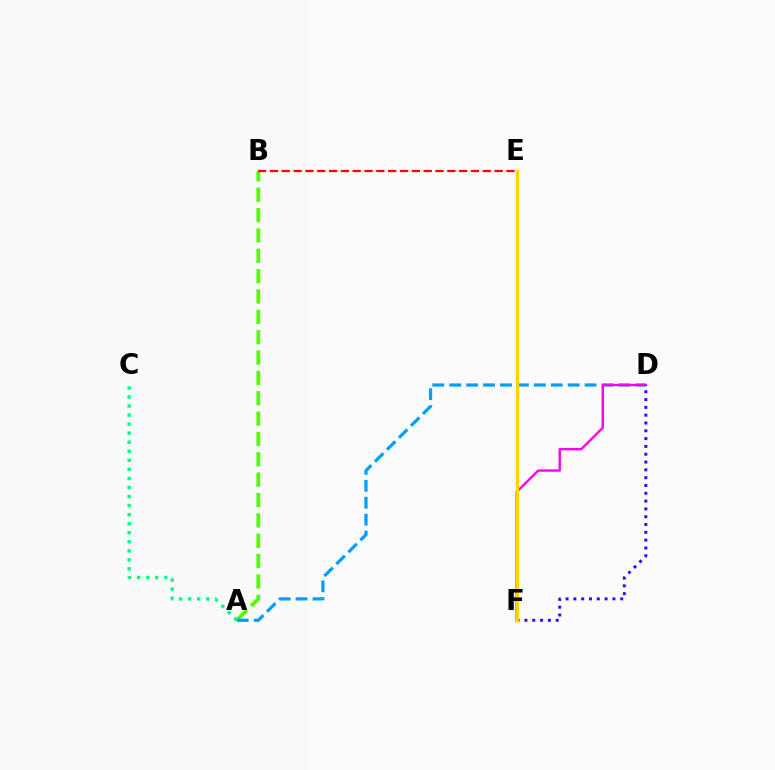{('A', 'B'): [{'color': '#4fff00', 'line_style': 'dashed', 'thickness': 2.76}], ('A', 'D'): [{'color': '#009eff', 'line_style': 'dashed', 'thickness': 2.3}], ('A', 'C'): [{'color': '#00ff86', 'line_style': 'dotted', 'thickness': 2.46}], ('D', 'F'): [{'color': '#ff00ed', 'line_style': 'solid', 'thickness': 1.72}, {'color': '#3700ff', 'line_style': 'dotted', 'thickness': 2.12}], ('E', 'F'): [{'color': '#ffd500', 'line_style': 'solid', 'thickness': 2.35}], ('B', 'E'): [{'color': '#ff0000', 'line_style': 'dashed', 'thickness': 1.61}]}